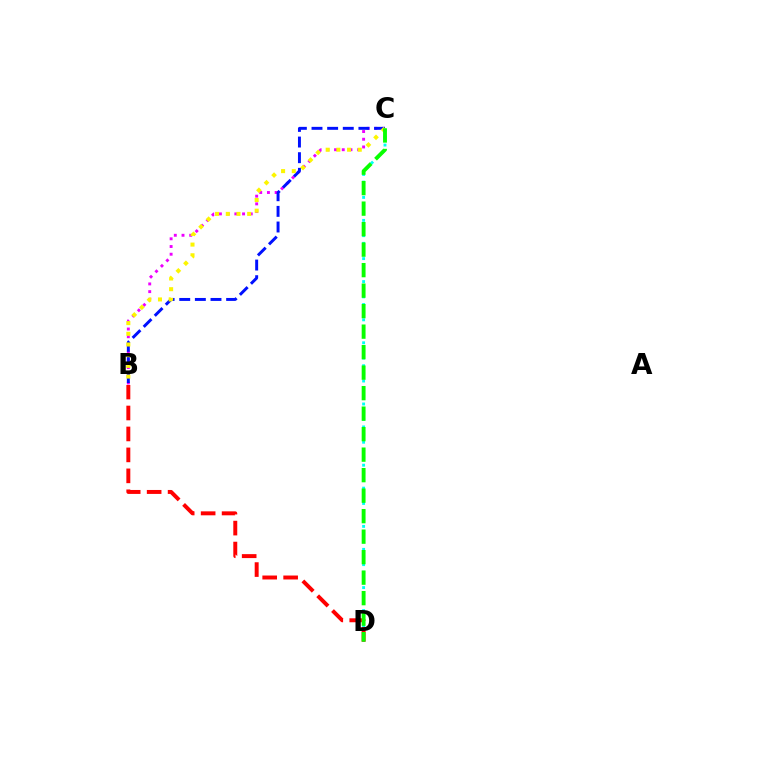{('C', 'D'): [{'color': '#00fff6', 'line_style': 'dotted', 'thickness': 2.08}, {'color': '#08ff00', 'line_style': 'dashed', 'thickness': 2.79}], ('B', 'C'): [{'color': '#ee00ff', 'line_style': 'dotted', 'thickness': 2.1}, {'color': '#0010ff', 'line_style': 'dashed', 'thickness': 2.12}, {'color': '#fcf500', 'line_style': 'dotted', 'thickness': 2.91}], ('B', 'D'): [{'color': '#ff0000', 'line_style': 'dashed', 'thickness': 2.85}]}